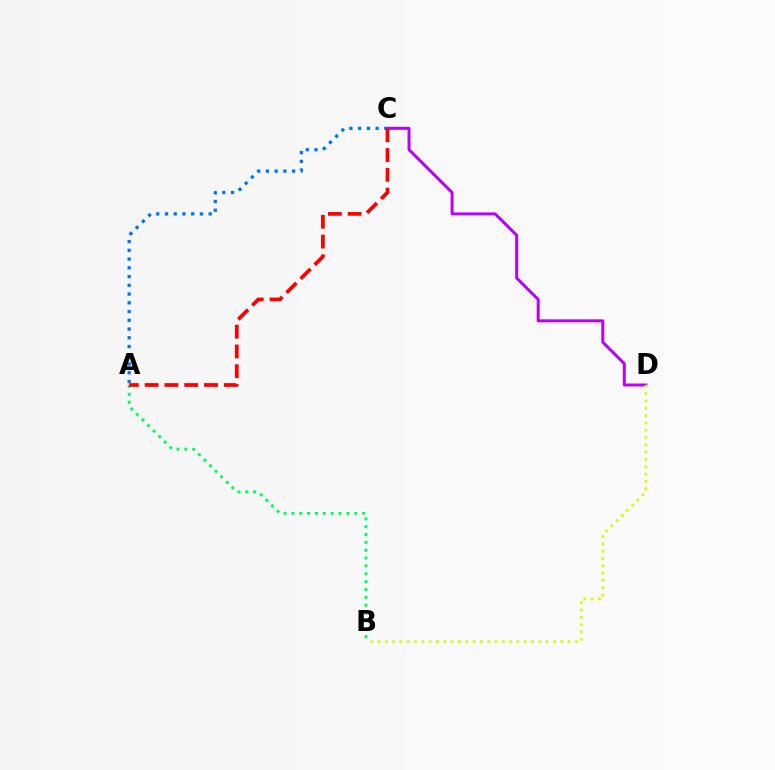{('C', 'D'): [{'color': '#b900ff', 'line_style': 'solid', 'thickness': 2.14}], ('A', 'B'): [{'color': '#00ff5c', 'line_style': 'dotted', 'thickness': 2.13}], ('B', 'D'): [{'color': '#d1ff00', 'line_style': 'dotted', 'thickness': 1.99}], ('A', 'C'): [{'color': '#0074ff', 'line_style': 'dotted', 'thickness': 2.38}, {'color': '#ff0000', 'line_style': 'dashed', 'thickness': 2.69}]}